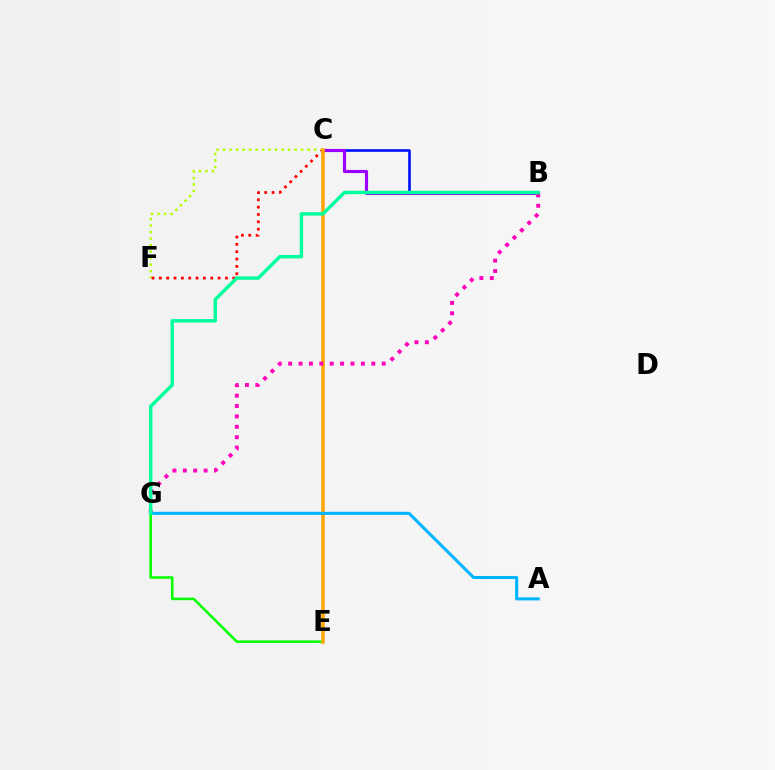{('E', 'G'): [{'color': '#08ff00', 'line_style': 'solid', 'thickness': 1.85}], ('B', 'C'): [{'color': '#0010ff', 'line_style': 'solid', 'thickness': 1.9}, {'color': '#9b00ff', 'line_style': 'solid', 'thickness': 2.27}], ('C', 'F'): [{'color': '#b3ff00', 'line_style': 'dotted', 'thickness': 1.77}, {'color': '#ff0000', 'line_style': 'dotted', 'thickness': 2.0}], ('C', 'E'): [{'color': '#ffa500', 'line_style': 'solid', 'thickness': 2.55}], ('B', 'G'): [{'color': '#ff00bd', 'line_style': 'dotted', 'thickness': 2.82}, {'color': '#00ff9d', 'line_style': 'solid', 'thickness': 2.49}], ('A', 'G'): [{'color': '#00b5ff', 'line_style': 'solid', 'thickness': 2.21}]}